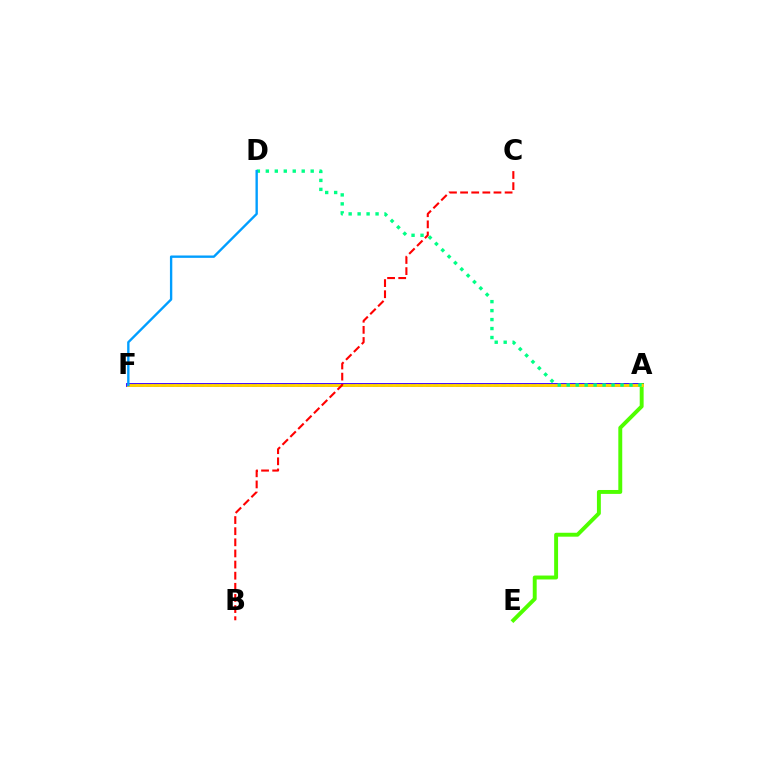{('A', 'F'): [{'color': '#3700ff', 'line_style': 'solid', 'thickness': 2.77}, {'color': '#ff00ed', 'line_style': 'dotted', 'thickness': 2.05}, {'color': '#ffd500', 'line_style': 'solid', 'thickness': 2.09}], ('A', 'E'): [{'color': '#4fff00', 'line_style': 'solid', 'thickness': 2.82}], ('B', 'C'): [{'color': '#ff0000', 'line_style': 'dashed', 'thickness': 1.51}], ('A', 'D'): [{'color': '#00ff86', 'line_style': 'dotted', 'thickness': 2.44}], ('D', 'F'): [{'color': '#009eff', 'line_style': 'solid', 'thickness': 1.7}]}